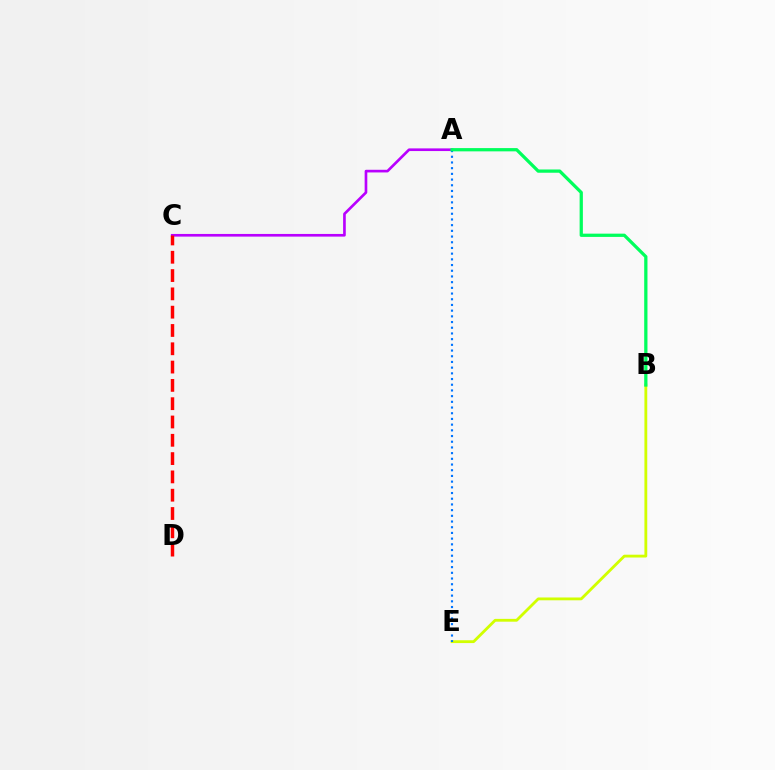{('B', 'E'): [{'color': '#d1ff00', 'line_style': 'solid', 'thickness': 2.03}], ('A', 'C'): [{'color': '#b900ff', 'line_style': 'solid', 'thickness': 1.92}], ('A', 'E'): [{'color': '#0074ff', 'line_style': 'dotted', 'thickness': 1.55}], ('C', 'D'): [{'color': '#ff0000', 'line_style': 'dashed', 'thickness': 2.49}], ('A', 'B'): [{'color': '#00ff5c', 'line_style': 'solid', 'thickness': 2.35}]}